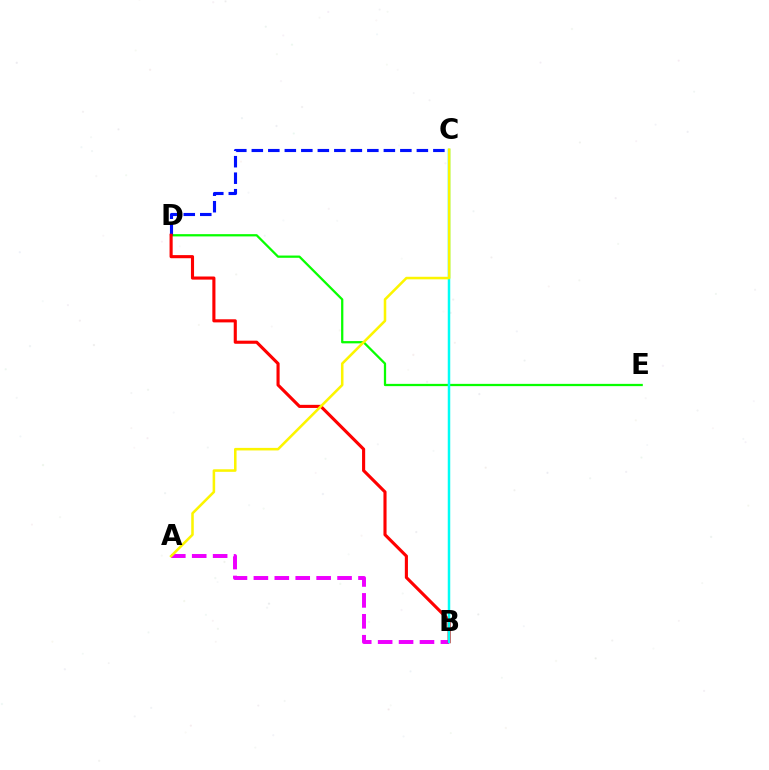{('D', 'E'): [{'color': '#08ff00', 'line_style': 'solid', 'thickness': 1.63}], ('C', 'D'): [{'color': '#0010ff', 'line_style': 'dashed', 'thickness': 2.24}], ('A', 'B'): [{'color': '#ee00ff', 'line_style': 'dashed', 'thickness': 2.84}], ('B', 'D'): [{'color': '#ff0000', 'line_style': 'solid', 'thickness': 2.24}], ('B', 'C'): [{'color': '#00fff6', 'line_style': 'solid', 'thickness': 1.8}], ('A', 'C'): [{'color': '#fcf500', 'line_style': 'solid', 'thickness': 1.83}]}